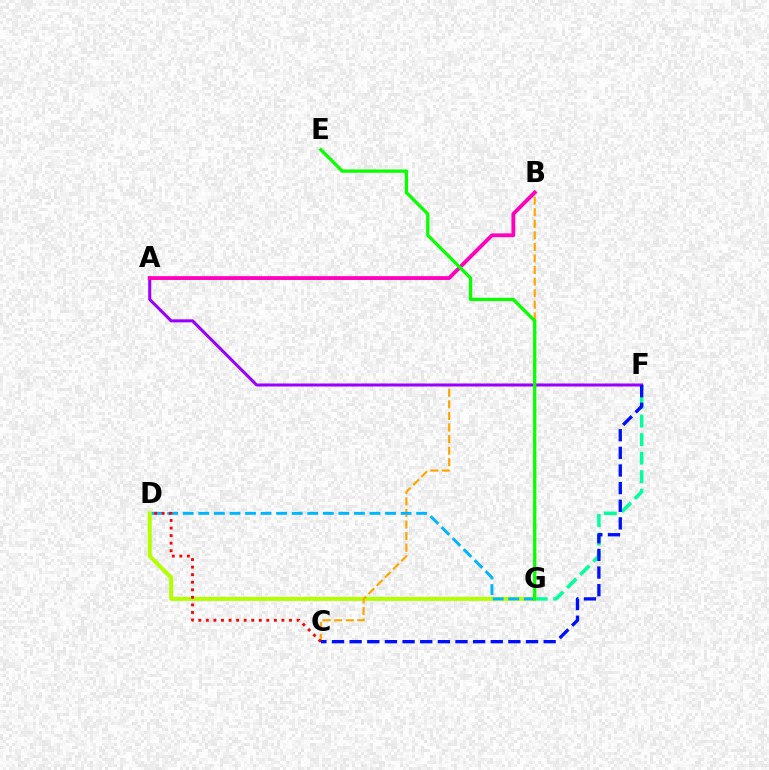{('F', 'G'): [{'color': '#00ff9d', 'line_style': 'dashed', 'thickness': 2.51}], ('D', 'G'): [{'color': '#b3ff00', 'line_style': 'solid', 'thickness': 2.86}, {'color': '#00b5ff', 'line_style': 'dashed', 'thickness': 2.11}], ('B', 'C'): [{'color': '#ffa500', 'line_style': 'dashed', 'thickness': 1.57}], ('A', 'F'): [{'color': '#9b00ff', 'line_style': 'solid', 'thickness': 2.18}], ('A', 'B'): [{'color': '#ff00bd', 'line_style': 'solid', 'thickness': 2.74}], ('C', 'D'): [{'color': '#ff0000', 'line_style': 'dotted', 'thickness': 2.05}], ('C', 'F'): [{'color': '#0010ff', 'line_style': 'dashed', 'thickness': 2.4}], ('E', 'G'): [{'color': '#08ff00', 'line_style': 'solid', 'thickness': 2.35}]}